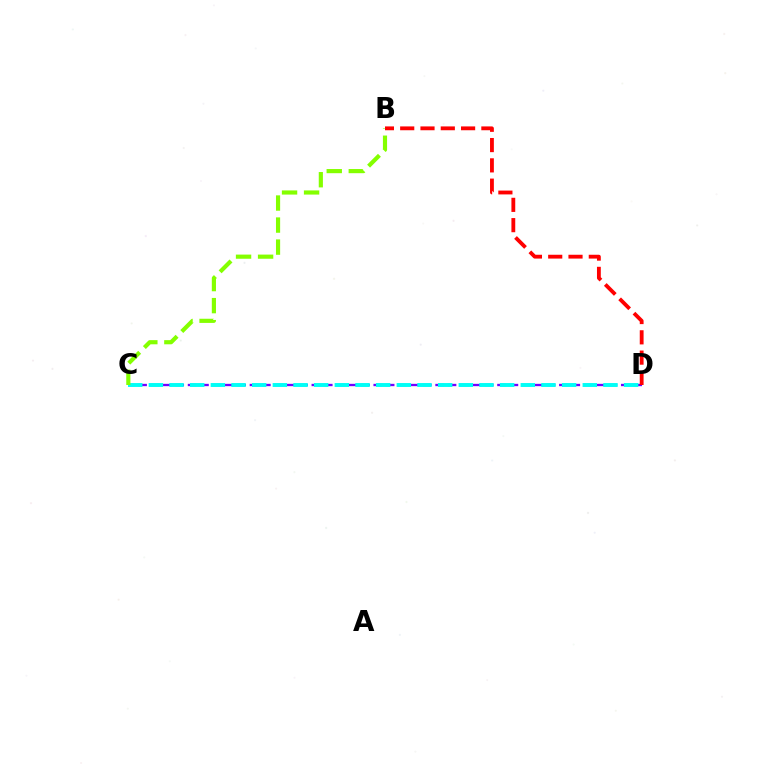{('C', 'D'): [{'color': '#7200ff', 'line_style': 'dashed', 'thickness': 1.68}, {'color': '#00fff6', 'line_style': 'dashed', 'thickness': 2.81}], ('B', 'C'): [{'color': '#84ff00', 'line_style': 'dashed', 'thickness': 2.99}], ('B', 'D'): [{'color': '#ff0000', 'line_style': 'dashed', 'thickness': 2.76}]}